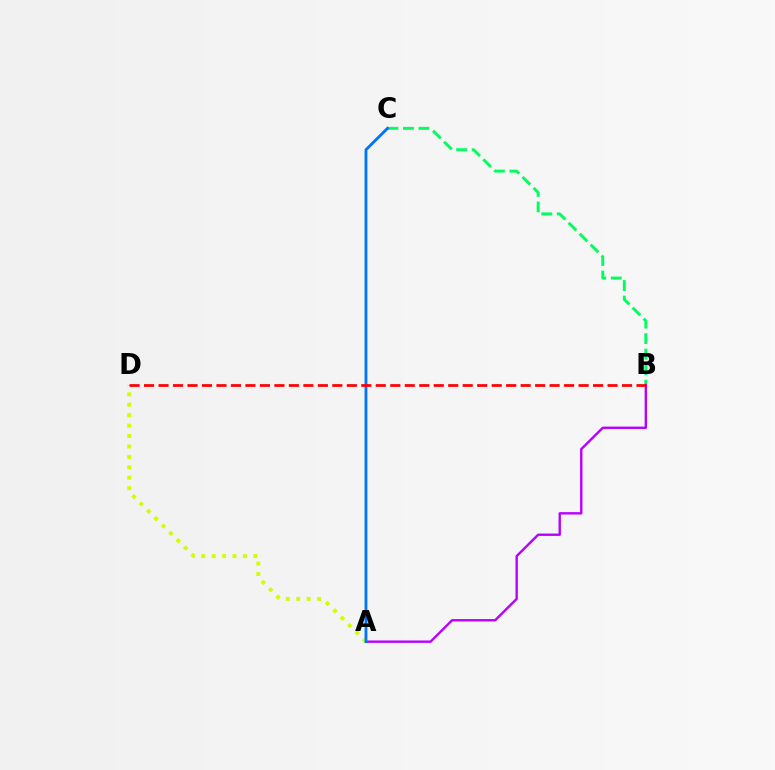{('B', 'C'): [{'color': '#00ff5c', 'line_style': 'dashed', 'thickness': 2.11}], ('A', 'B'): [{'color': '#b900ff', 'line_style': 'solid', 'thickness': 1.72}], ('A', 'D'): [{'color': '#d1ff00', 'line_style': 'dotted', 'thickness': 2.83}], ('A', 'C'): [{'color': '#0074ff', 'line_style': 'solid', 'thickness': 2.03}], ('B', 'D'): [{'color': '#ff0000', 'line_style': 'dashed', 'thickness': 1.97}]}